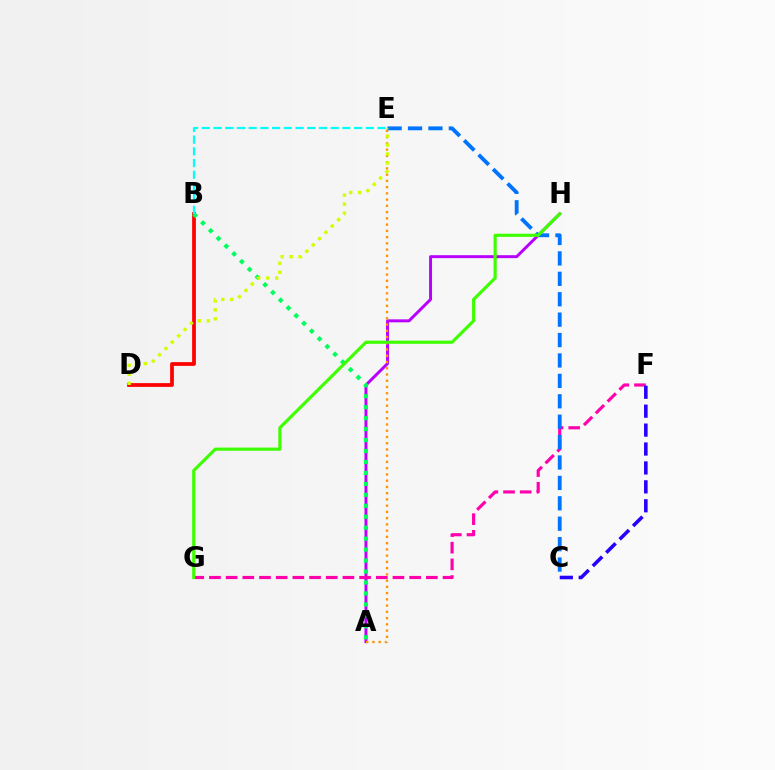{('B', 'D'): [{'color': '#ff0000', 'line_style': 'solid', 'thickness': 2.7}], ('A', 'H'): [{'color': '#b900ff', 'line_style': 'solid', 'thickness': 2.13}], ('F', 'G'): [{'color': '#ff00ac', 'line_style': 'dashed', 'thickness': 2.27}], ('A', 'B'): [{'color': '#00ff5c', 'line_style': 'dotted', 'thickness': 2.98}], ('A', 'E'): [{'color': '#ff9400', 'line_style': 'dotted', 'thickness': 1.7}], ('C', 'E'): [{'color': '#0074ff', 'line_style': 'dashed', 'thickness': 2.77}], ('G', 'H'): [{'color': '#3dff00', 'line_style': 'solid', 'thickness': 2.27}], ('D', 'E'): [{'color': '#d1ff00', 'line_style': 'dotted', 'thickness': 2.43}], ('B', 'E'): [{'color': '#00fff6', 'line_style': 'dashed', 'thickness': 1.59}], ('C', 'F'): [{'color': '#2500ff', 'line_style': 'dashed', 'thickness': 2.57}]}